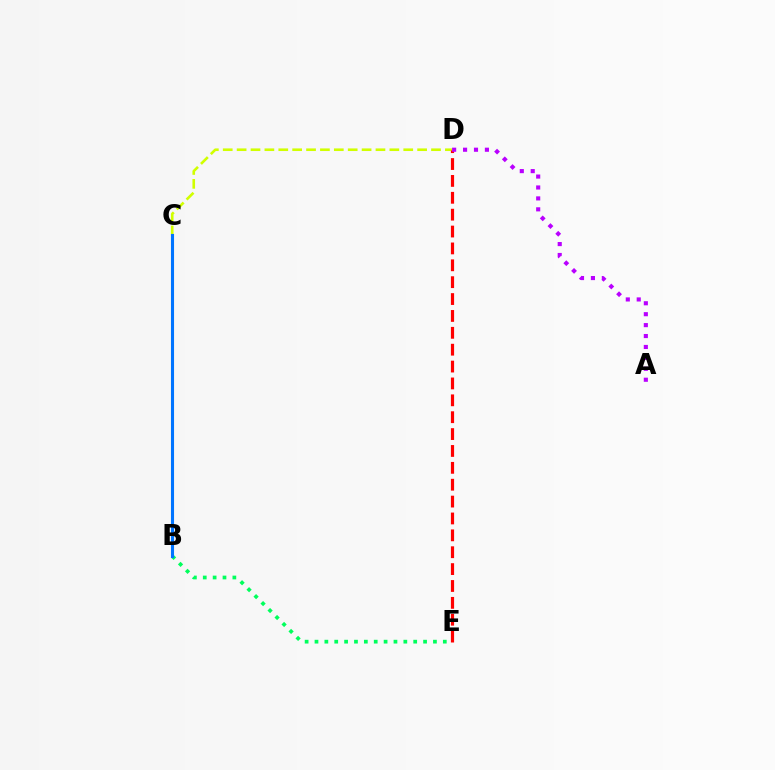{('C', 'D'): [{'color': '#d1ff00', 'line_style': 'dashed', 'thickness': 1.89}], ('D', 'E'): [{'color': '#ff0000', 'line_style': 'dashed', 'thickness': 2.29}], ('B', 'E'): [{'color': '#00ff5c', 'line_style': 'dotted', 'thickness': 2.68}], ('A', 'D'): [{'color': '#b900ff', 'line_style': 'dotted', 'thickness': 2.97}], ('B', 'C'): [{'color': '#0074ff', 'line_style': 'solid', 'thickness': 2.22}]}